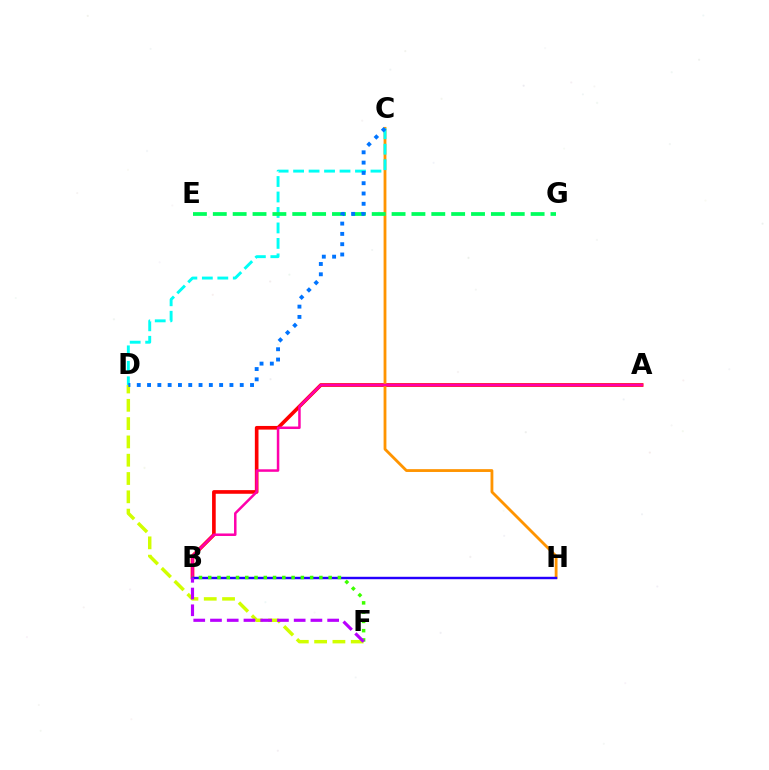{('A', 'B'): [{'color': '#ff0000', 'line_style': 'solid', 'thickness': 2.63}, {'color': '#ff00ac', 'line_style': 'solid', 'thickness': 1.8}], ('C', 'H'): [{'color': '#ff9400', 'line_style': 'solid', 'thickness': 2.03}], ('D', 'F'): [{'color': '#d1ff00', 'line_style': 'dashed', 'thickness': 2.49}], ('C', 'D'): [{'color': '#00fff6', 'line_style': 'dashed', 'thickness': 2.1}, {'color': '#0074ff', 'line_style': 'dotted', 'thickness': 2.8}], ('B', 'H'): [{'color': '#2500ff', 'line_style': 'solid', 'thickness': 1.74}], ('E', 'G'): [{'color': '#00ff5c', 'line_style': 'dashed', 'thickness': 2.7}], ('B', 'F'): [{'color': '#3dff00', 'line_style': 'dotted', 'thickness': 2.52}, {'color': '#b900ff', 'line_style': 'dashed', 'thickness': 2.27}]}